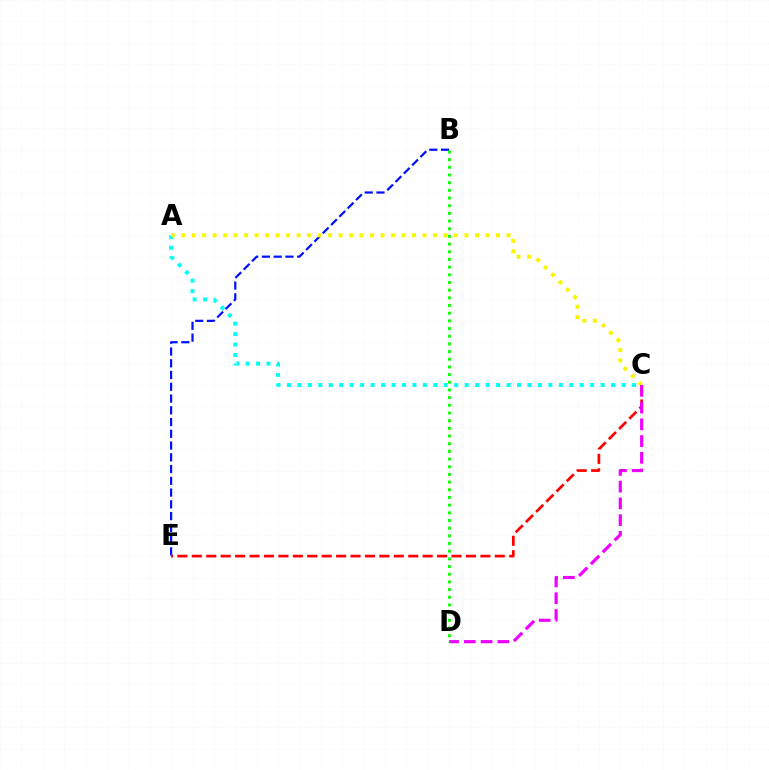{('B', 'E'): [{'color': '#0010ff', 'line_style': 'dashed', 'thickness': 1.6}], ('A', 'C'): [{'color': '#00fff6', 'line_style': 'dotted', 'thickness': 2.84}, {'color': '#fcf500', 'line_style': 'dotted', 'thickness': 2.85}], ('C', 'E'): [{'color': '#ff0000', 'line_style': 'dashed', 'thickness': 1.96}], ('C', 'D'): [{'color': '#ee00ff', 'line_style': 'dashed', 'thickness': 2.27}], ('B', 'D'): [{'color': '#08ff00', 'line_style': 'dotted', 'thickness': 2.09}]}